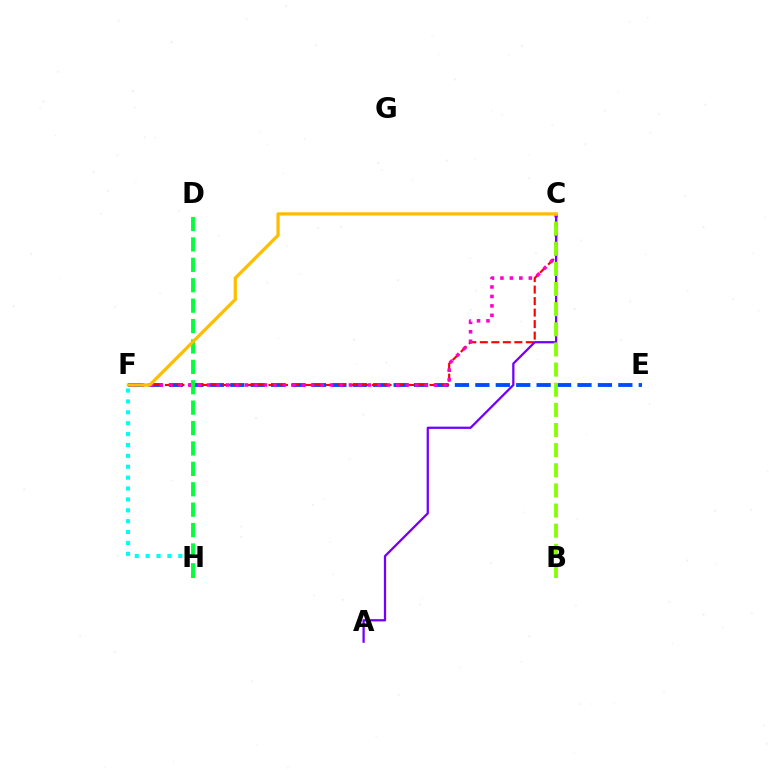{('F', 'H'): [{'color': '#00fff6', 'line_style': 'dotted', 'thickness': 2.96}], ('E', 'F'): [{'color': '#004bff', 'line_style': 'dashed', 'thickness': 2.77}], ('C', 'F'): [{'color': '#ff0000', 'line_style': 'dashed', 'thickness': 1.56}, {'color': '#ff00cf', 'line_style': 'dotted', 'thickness': 2.57}, {'color': '#ffbd00', 'line_style': 'solid', 'thickness': 2.33}], ('A', 'C'): [{'color': '#7200ff', 'line_style': 'solid', 'thickness': 1.63}], ('D', 'H'): [{'color': '#00ff39', 'line_style': 'dashed', 'thickness': 2.77}], ('B', 'C'): [{'color': '#84ff00', 'line_style': 'dashed', 'thickness': 2.74}]}